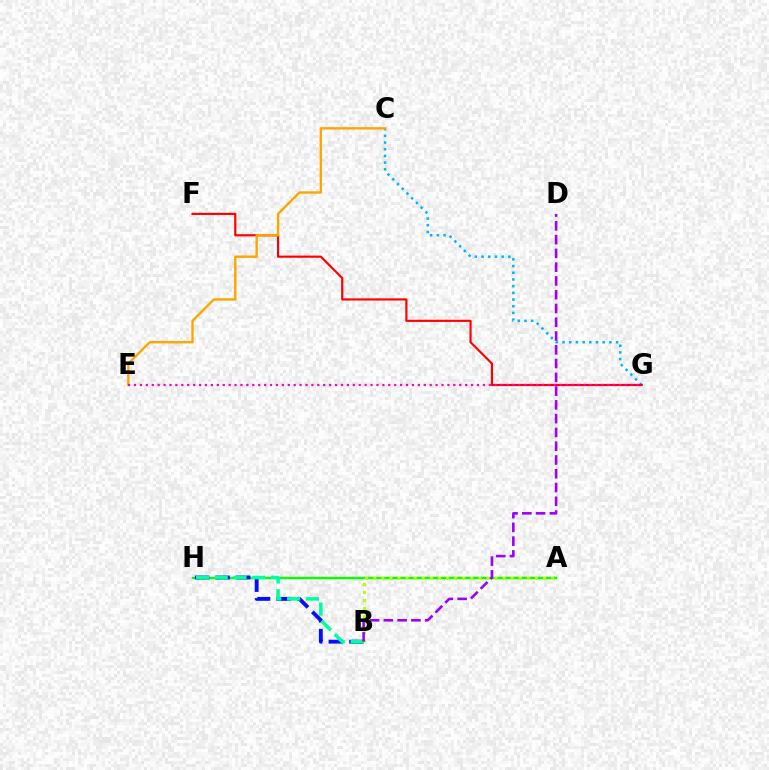{('C', 'G'): [{'color': '#00b5ff', 'line_style': 'dotted', 'thickness': 1.82}], ('A', 'H'): [{'color': '#08ff00', 'line_style': 'solid', 'thickness': 1.72}], ('B', 'H'): [{'color': '#0010ff', 'line_style': 'dashed', 'thickness': 2.8}, {'color': '#00ff9d', 'line_style': 'dashed', 'thickness': 2.55}], ('F', 'G'): [{'color': '#ff0000', 'line_style': 'solid', 'thickness': 1.55}], ('C', 'E'): [{'color': '#ffa500', 'line_style': 'solid', 'thickness': 1.71}], ('A', 'B'): [{'color': '#b3ff00', 'line_style': 'dotted', 'thickness': 2.2}], ('E', 'G'): [{'color': '#ff00bd', 'line_style': 'dotted', 'thickness': 1.61}], ('B', 'D'): [{'color': '#9b00ff', 'line_style': 'dashed', 'thickness': 1.87}]}